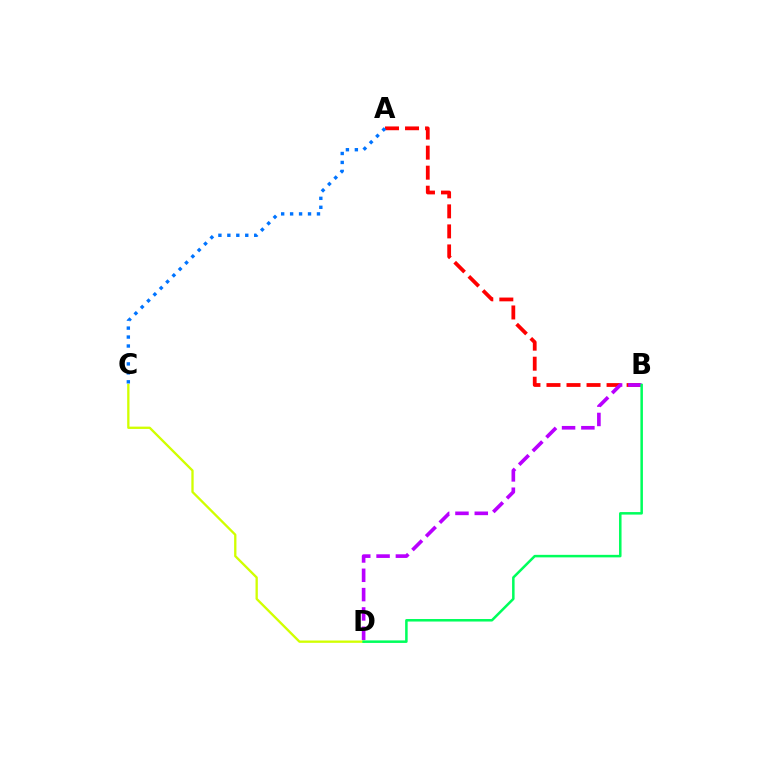{('A', 'B'): [{'color': '#ff0000', 'line_style': 'dashed', 'thickness': 2.72}], ('C', 'D'): [{'color': '#d1ff00', 'line_style': 'solid', 'thickness': 1.67}], ('A', 'C'): [{'color': '#0074ff', 'line_style': 'dotted', 'thickness': 2.43}], ('B', 'D'): [{'color': '#b900ff', 'line_style': 'dashed', 'thickness': 2.62}, {'color': '#00ff5c', 'line_style': 'solid', 'thickness': 1.81}]}